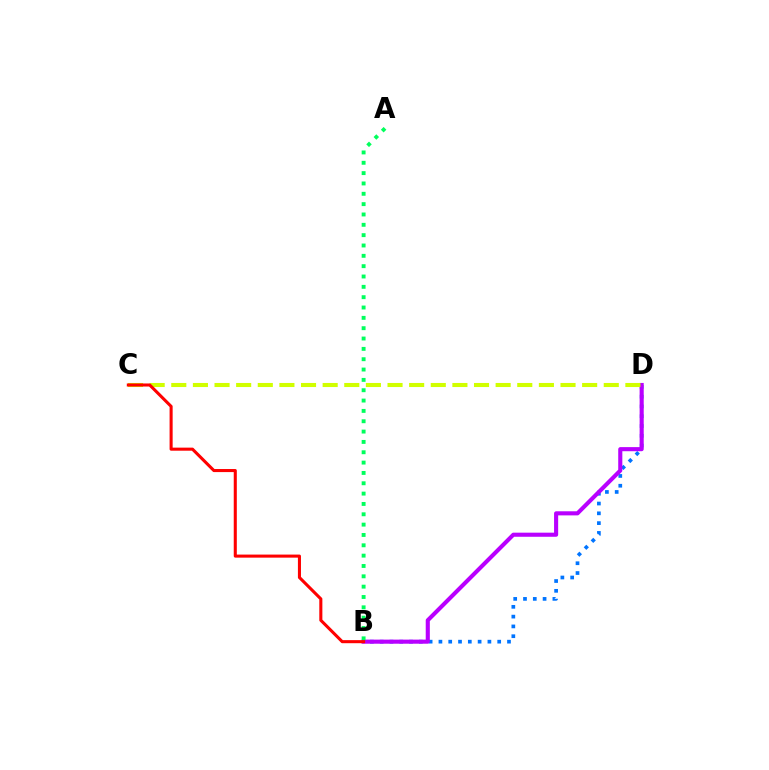{('B', 'D'): [{'color': '#0074ff', 'line_style': 'dotted', 'thickness': 2.66}, {'color': '#b900ff', 'line_style': 'solid', 'thickness': 2.95}], ('C', 'D'): [{'color': '#d1ff00', 'line_style': 'dashed', 'thickness': 2.94}], ('A', 'B'): [{'color': '#00ff5c', 'line_style': 'dotted', 'thickness': 2.81}], ('B', 'C'): [{'color': '#ff0000', 'line_style': 'solid', 'thickness': 2.21}]}